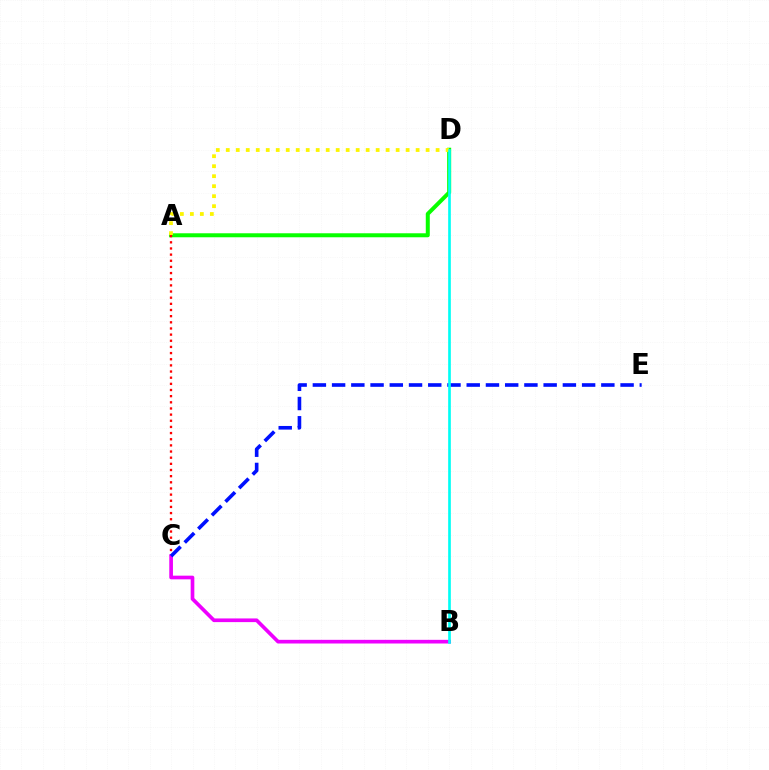{('A', 'D'): [{'color': '#08ff00', 'line_style': 'solid', 'thickness': 2.88}, {'color': '#fcf500', 'line_style': 'dotted', 'thickness': 2.71}], ('A', 'C'): [{'color': '#ff0000', 'line_style': 'dotted', 'thickness': 1.67}], ('B', 'C'): [{'color': '#ee00ff', 'line_style': 'solid', 'thickness': 2.64}], ('C', 'E'): [{'color': '#0010ff', 'line_style': 'dashed', 'thickness': 2.61}], ('B', 'D'): [{'color': '#00fff6', 'line_style': 'solid', 'thickness': 1.92}]}